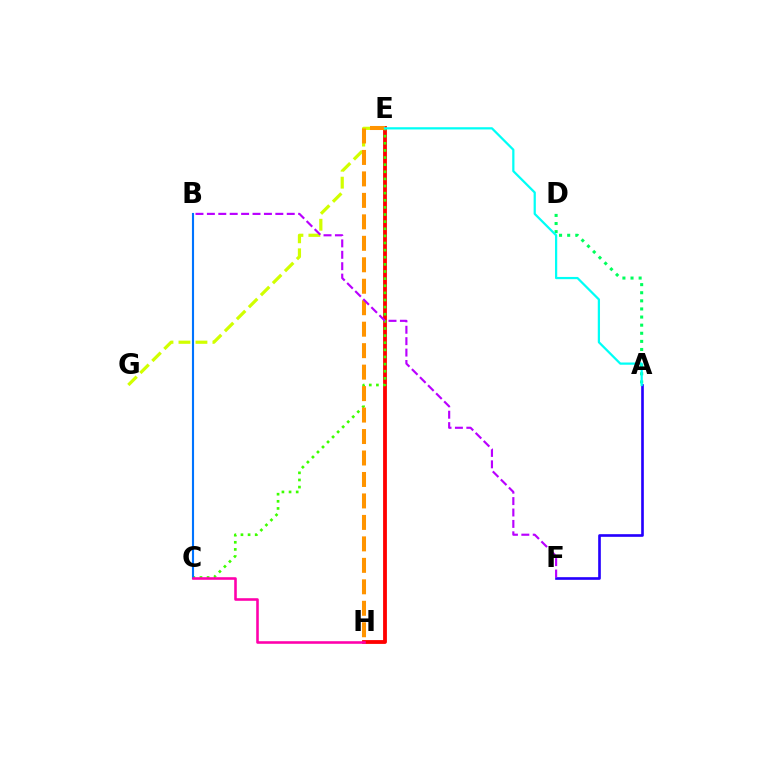{('A', 'D'): [{'color': '#00ff5c', 'line_style': 'dotted', 'thickness': 2.2}], ('E', 'H'): [{'color': '#ff0000', 'line_style': 'solid', 'thickness': 2.75}, {'color': '#ff9400', 'line_style': 'dashed', 'thickness': 2.92}], ('E', 'G'): [{'color': '#d1ff00', 'line_style': 'dashed', 'thickness': 2.31}], ('C', 'E'): [{'color': '#3dff00', 'line_style': 'dotted', 'thickness': 1.94}], ('B', 'C'): [{'color': '#0074ff', 'line_style': 'solid', 'thickness': 1.52}], ('A', 'F'): [{'color': '#2500ff', 'line_style': 'solid', 'thickness': 1.91}], ('C', 'H'): [{'color': '#ff00ac', 'line_style': 'solid', 'thickness': 1.86}], ('B', 'F'): [{'color': '#b900ff', 'line_style': 'dashed', 'thickness': 1.55}], ('A', 'E'): [{'color': '#00fff6', 'line_style': 'solid', 'thickness': 1.61}]}